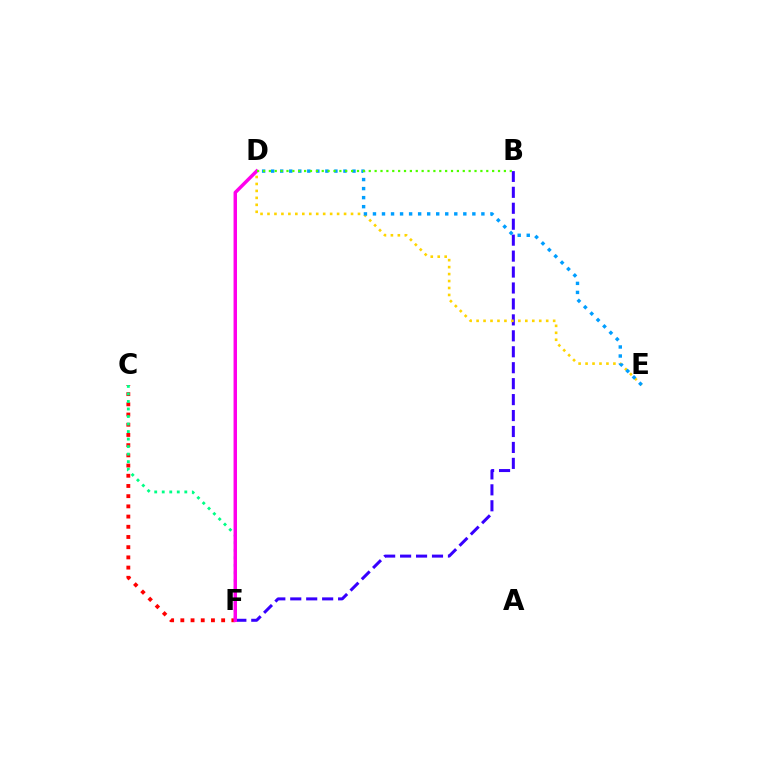{('B', 'F'): [{'color': '#3700ff', 'line_style': 'dashed', 'thickness': 2.17}], ('C', 'F'): [{'color': '#ff0000', 'line_style': 'dotted', 'thickness': 2.77}, {'color': '#00ff86', 'line_style': 'dotted', 'thickness': 2.04}], ('D', 'E'): [{'color': '#ffd500', 'line_style': 'dotted', 'thickness': 1.89}, {'color': '#009eff', 'line_style': 'dotted', 'thickness': 2.46}], ('D', 'F'): [{'color': '#ff00ed', 'line_style': 'solid', 'thickness': 2.49}], ('B', 'D'): [{'color': '#4fff00', 'line_style': 'dotted', 'thickness': 1.6}]}